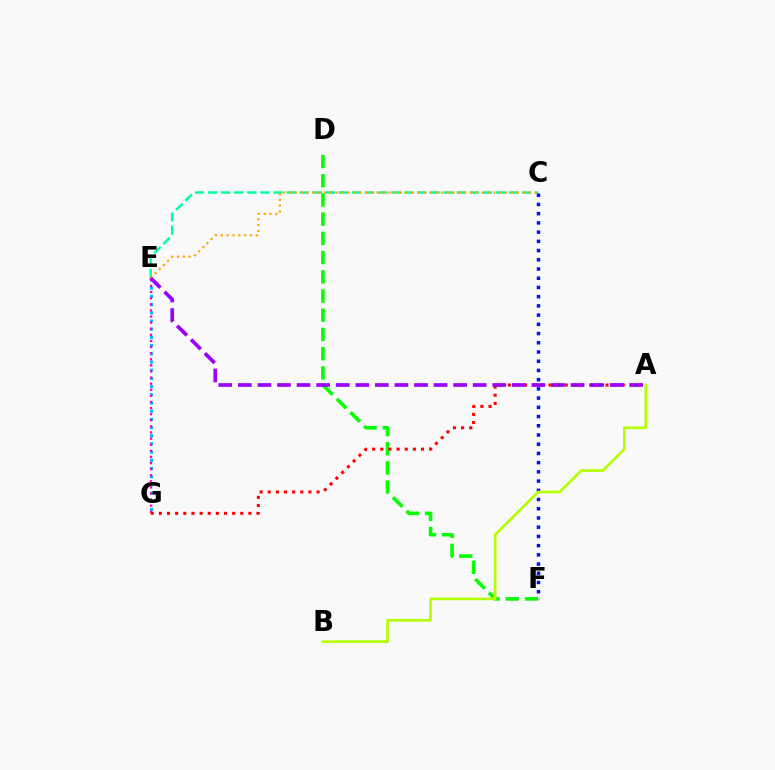{('C', 'E'): [{'color': '#00ff9d', 'line_style': 'dashed', 'thickness': 1.78}, {'color': '#ffa500', 'line_style': 'dotted', 'thickness': 1.59}], ('E', 'G'): [{'color': '#00b5ff', 'line_style': 'dotted', 'thickness': 2.23}, {'color': '#ff00bd', 'line_style': 'dotted', 'thickness': 1.66}], ('C', 'F'): [{'color': '#0010ff', 'line_style': 'dotted', 'thickness': 2.51}], ('D', 'F'): [{'color': '#08ff00', 'line_style': 'dashed', 'thickness': 2.61}], ('A', 'B'): [{'color': '#b3ff00', 'line_style': 'solid', 'thickness': 1.91}], ('A', 'G'): [{'color': '#ff0000', 'line_style': 'dotted', 'thickness': 2.21}], ('A', 'E'): [{'color': '#9b00ff', 'line_style': 'dashed', 'thickness': 2.66}]}